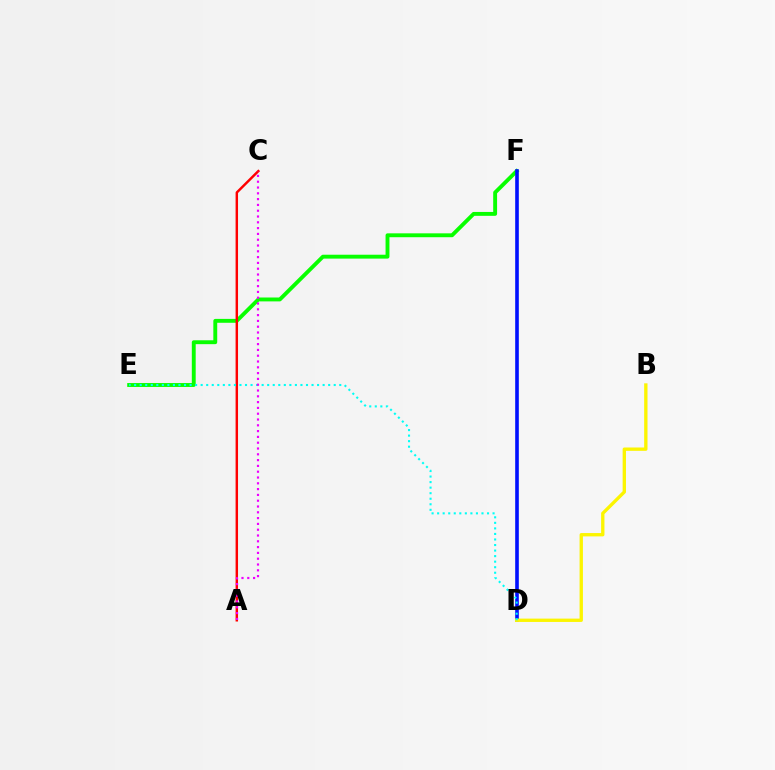{('E', 'F'): [{'color': '#08ff00', 'line_style': 'solid', 'thickness': 2.8}], ('D', 'F'): [{'color': '#0010ff', 'line_style': 'solid', 'thickness': 2.6}], ('A', 'C'): [{'color': '#ff0000', 'line_style': 'solid', 'thickness': 1.76}, {'color': '#ee00ff', 'line_style': 'dotted', 'thickness': 1.58}], ('B', 'D'): [{'color': '#fcf500', 'line_style': 'solid', 'thickness': 2.4}], ('D', 'E'): [{'color': '#00fff6', 'line_style': 'dotted', 'thickness': 1.51}]}